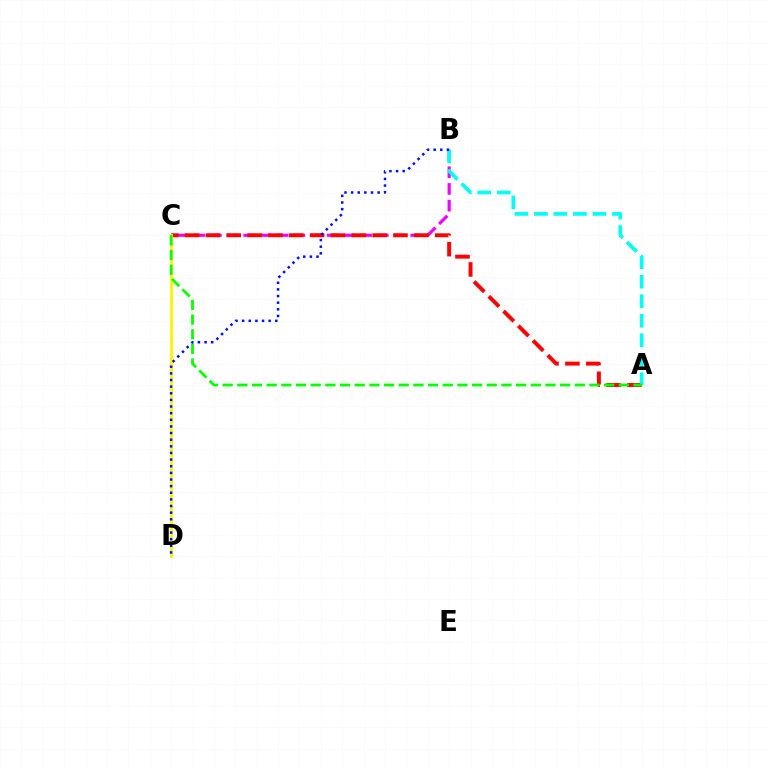{('B', 'C'): [{'color': '#ee00ff', 'line_style': 'dashed', 'thickness': 2.27}], ('A', 'C'): [{'color': '#ff0000', 'line_style': 'dashed', 'thickness': 2.83}, {'color': '#08ff00', 'line_style': 'dashed', 'thickness': 1.99}], ('A', 'B'): [{'color': '#00fff6', 'line_style': 'dashed', 'thickness': 2.65}], ('C', 'D'): [{'color': '#fcf500', 'line_style': 'solid', 'thickness': 2.03}], ('B', 'D'): [{'color': '#0010ff', 'line_style': 'dotted', 'thickness': 1.8}]}